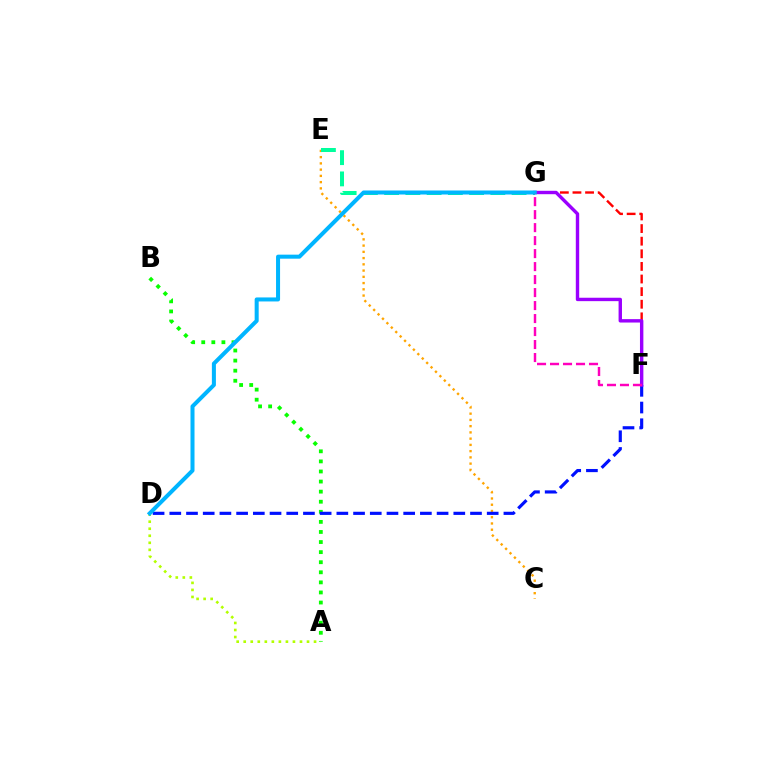{('A', 'B'): [{'color': '#08ff00', 'line_style': 'dotted', 'thickness': 2.74}], ('C', 'E'): [{'color': '#ffa500', 'line_style': 'dotted', 'thickness': 1.7}], ('A', 'D'): [{'color': '#b3ff00', 'line_style': 'dotted', 'thickness': 1.91}], ('D', 'F'): [{'color': '#0010ff', 'line_style': 'dashed', 'thickness': 2.27}], ('E', 'G'): [{'color': '#00ff9d', 'line_style': 'dashed', 'thickness': 2.89}], ('F', 'G'): [{'color': '#ff0000', 'line_style': 'dashed', 'thickness': 1.71}, {'color': '#9b00ff', 'line_style': 'solid', 'thickness': 2.45}, {'color': '#ff00bd', 'line_style': 'dashed', 'thickness': 1.76}], ('D', 'G'): [{'color': '#00b5ff', 'line_style': 'solid', 'thickness': 2.9}]}